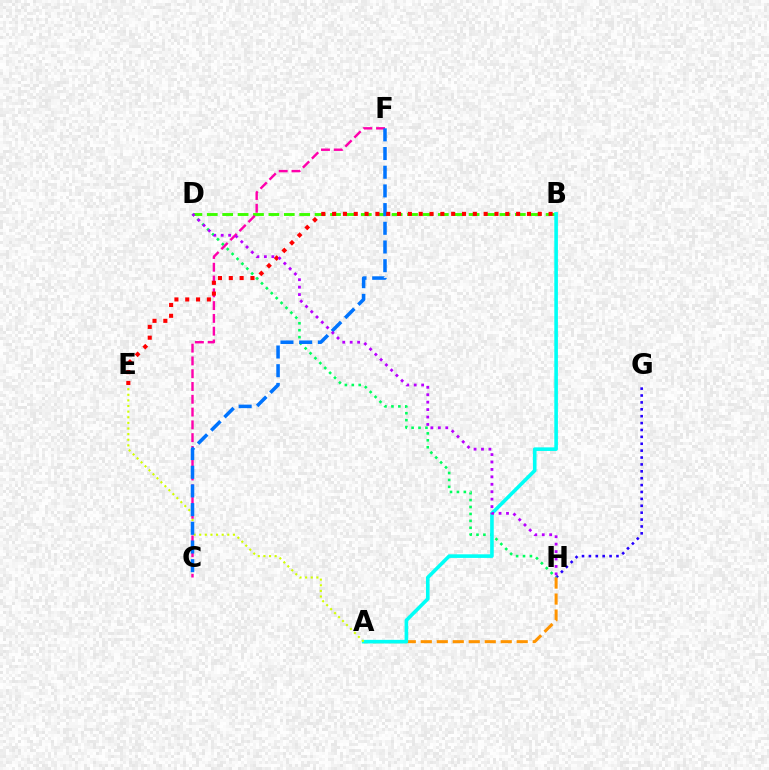{('G', 'H'): [{'color': '#2500ff', 'line_style': 'dotted', 'thickness': 1.87}], ('B', 'D'): [{'color': '#3dff00', 'line_style': 'dashed', 'thickness': 2.09}], ('D', 'H'): [{'color': '#00ff5c', 'line_style': 'dotted', 'thickness': 1.88}, {'color': '#b900ff', 'line_style': 'dotted', 'thickness': 2.02}], ('A', 'H'): [{'color': '#ff9400', 'line_style': 'dashed', 'thickness': 2.17}], ('A', 'B'): [{'color': '#00fff6', 'line_style': 'solid', 'thickness': 2.59}], ('C', 'F'): [{'color': '#ff00ac', 'line_style': 'dashed', 'thickness': 1.74}, {'color': '#0074ff', 'line_style': 'dashed', 'thickness': 2.54}], ('A', 'E'): [{'color': '#d1ff00', 'line_style': 'dotted', 'thickness': 1.53}], ('B', 'E'): [{'color': '#ff0000', 'line_style': 'dotted', 'thickness': 2.94}]}